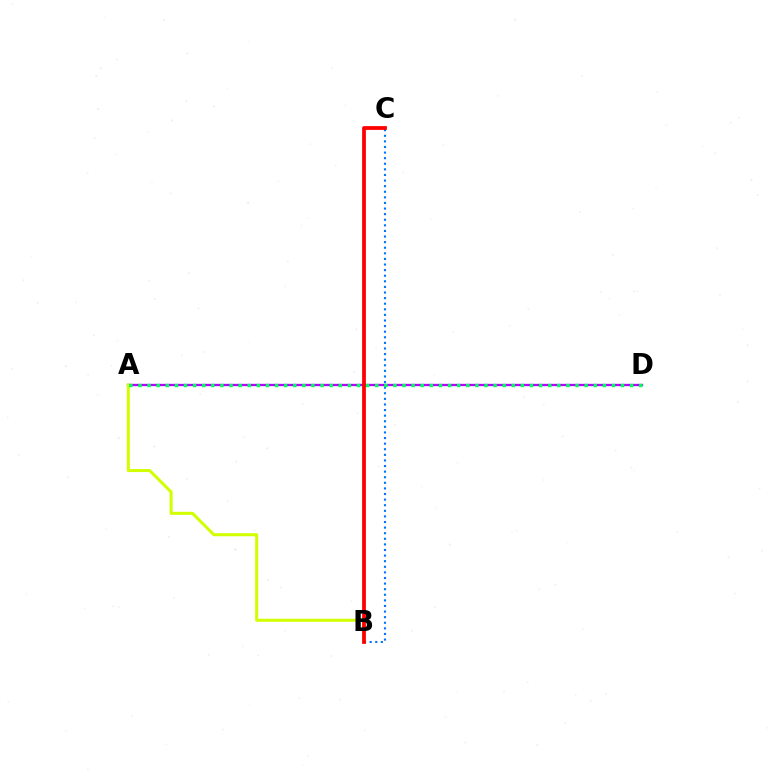{('B', 'C'): [{'color': '#0074ff', 'line_style': 'dotted', 'thickness': 1.52}, {'color': '#ff0000', 'line_style': 'solid', 'thickness': 2.71}], ('A', 'D'): [{'color': '#b900ff', 'line_style': 'solid', 'thickness': 1.67}, {'color': '#00ff5c', 'line_style': 'dotted', 'thickness': 2.47}], ('A', 'B'): [{'color': '#d1ff00', 'line_style': 'solid', 'thickness': 2.19}]}